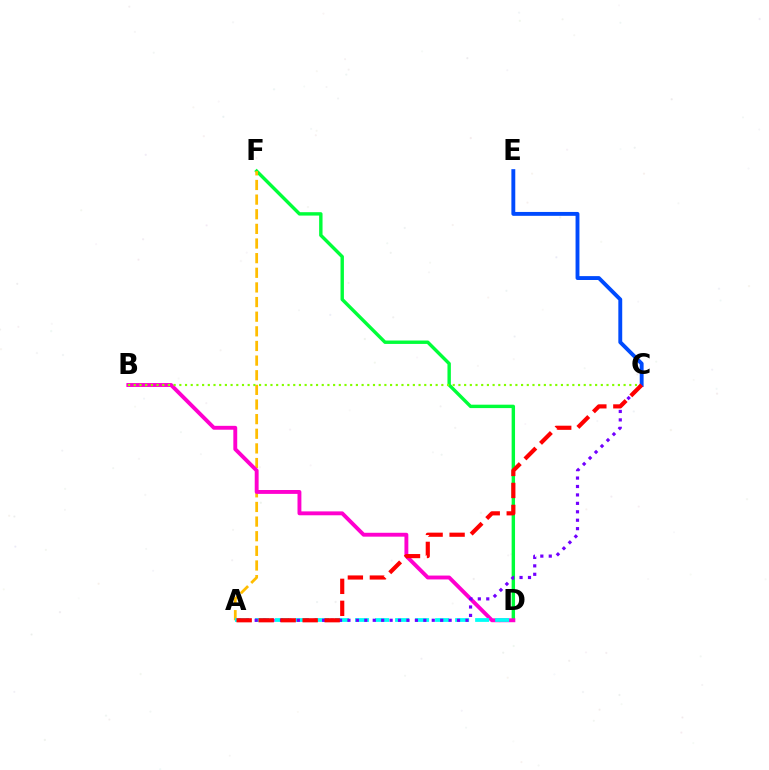{('D', 'F'): [{'color': '#00ff39', 'line_style': 'solid', 'thickness': 2.45}], ('A', 'F'): [{'color': '#ffbd00', 'line_style': 'dashed', 'thickness': 1.99}], ('B', 'D'): [{'color': '#ff00cf', 'line_style': 'solid', 'thickness': 2.8}], ('A', 'D'): [{'color': '#00fff6', 'line_style': 'dashed', 'thickness': 2.72}], ('B', 'C'): [{'color': '#84ff00', 'line_style': 'dotted', 'thickness': 1.55}], ('C', 'E'): [{'color': '#004bff', 'line_style': 'solid', 'thickness': 2.8}], ('A', 'C'): [{'color': '#7200ff', 'line_style': 'dotted', 'thickness': 2.29}, {'color': '#ff0000', 'line_style': 'dashed', 'thickness': 2.99}]}